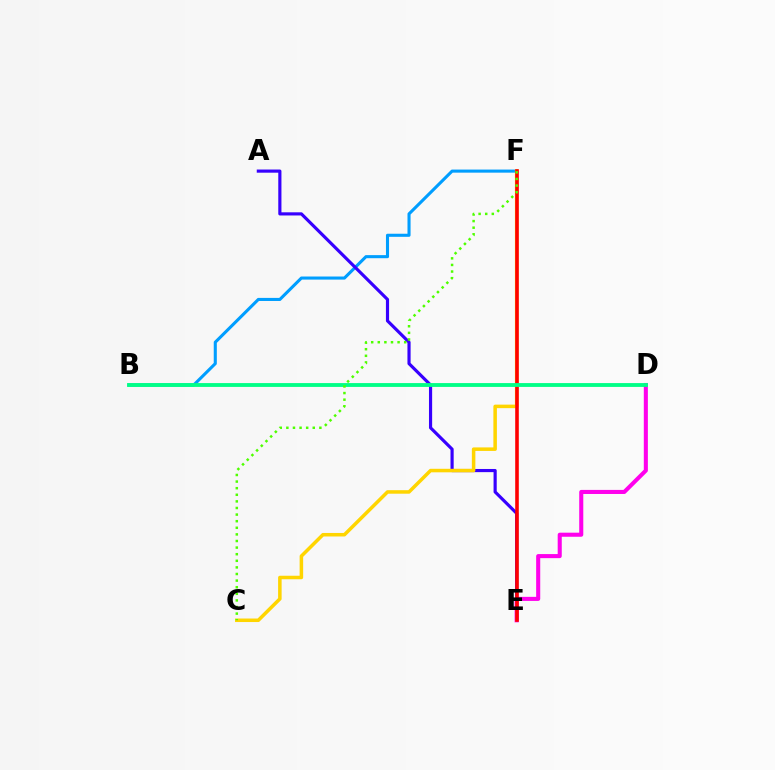{('B', 'F'): [{'color': '#009eff', 'line_style': 'solid', 'thickness': 2.22}], ('A', 'E'): [{'color': '#3700ff', 'line_style': 'solid', 'thickness': 2.27}], ('D', 'E'): [{'color': '#ff00ed', 'line_style': 'solid', 'thickness': 2.93}], ('C', 'F'): [{'color': '#ffd500', 'line_style': 'solid', 'thickness': 2.53}, {'color': '#4fff00', 'line_style': 'dotted', 'thickness': 1.79}], ('E', 'F'): [{'color': '#ff0000', 'line_style': 'solid', 'thickness': 2.59}], ('B', 'D'): [{'color': '#00ff86', 'line_style': 'solid', 'thickness': 2.76}]}